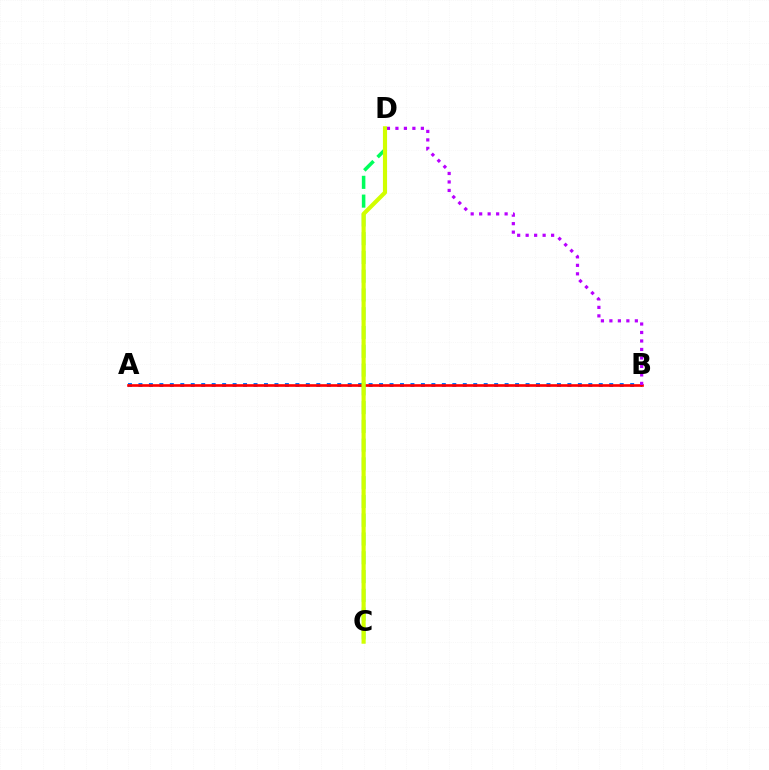{('A', 'B'): [{'color': '#0074ff', 'line_style': 'dotted', 'thickness': 2.84}, {'color': '#ff0000', 'line_style': 'solid', 'thickness': 1.9}], ('C', 'D'): [{'color': '#00ff5c', 'line_style': 'dashed', 'thickness': 2.55}, {'color': '#d1ff00', 'line_style': 'solid', 'thickness': 2.98}], ('B', 'D'): [{'color': '#b900ff', 'line_style': 'dotted', 'thickness': 2.31}]}